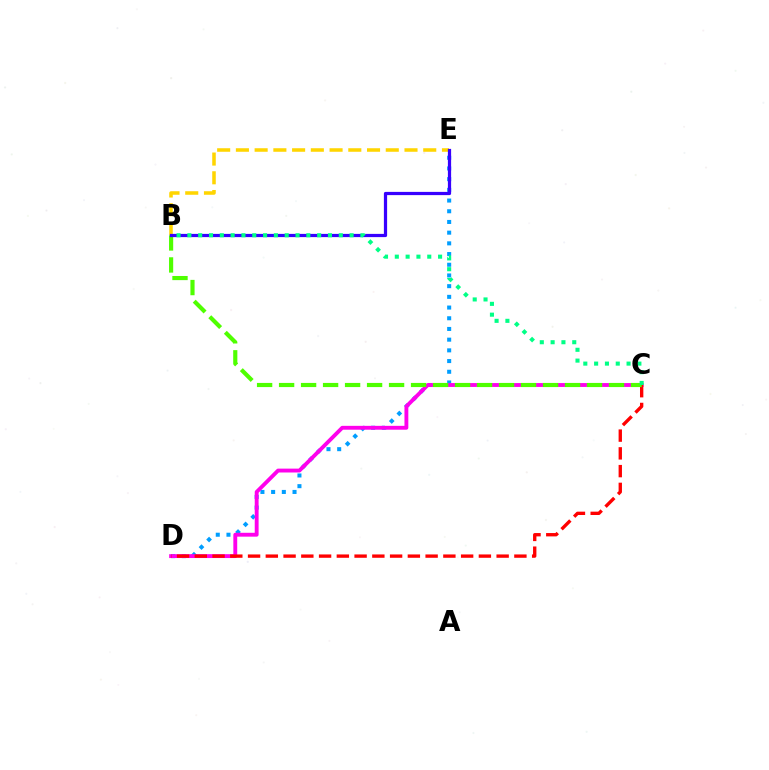{('D', 'E'): [{'color': '#009eff', 'line_style': 'dotted', 'thickness': 2.91}], ('C', 'D'): [{'color': '#ff00ed', 'line_style': 'solid', 'thickness': 2.78}, {'color': '#ff0000', 'line_style': 'dashed', 'thickness': 2.41}], ('B', 'C'): [{'color': '#4fff00', 'line_style': 'dashed', 'thickness': 2.99}, {'color': '#00ff86', 'line_style': 'dotted', 'thickness': 2.94}], ('B', 'E'): [{'color': '#ffd500', 'line_style': 'dashed', 'thickness': 2.54}, {'color': '#3700ff', 'line_style': 'solid', 'thickness': 2.32}]}